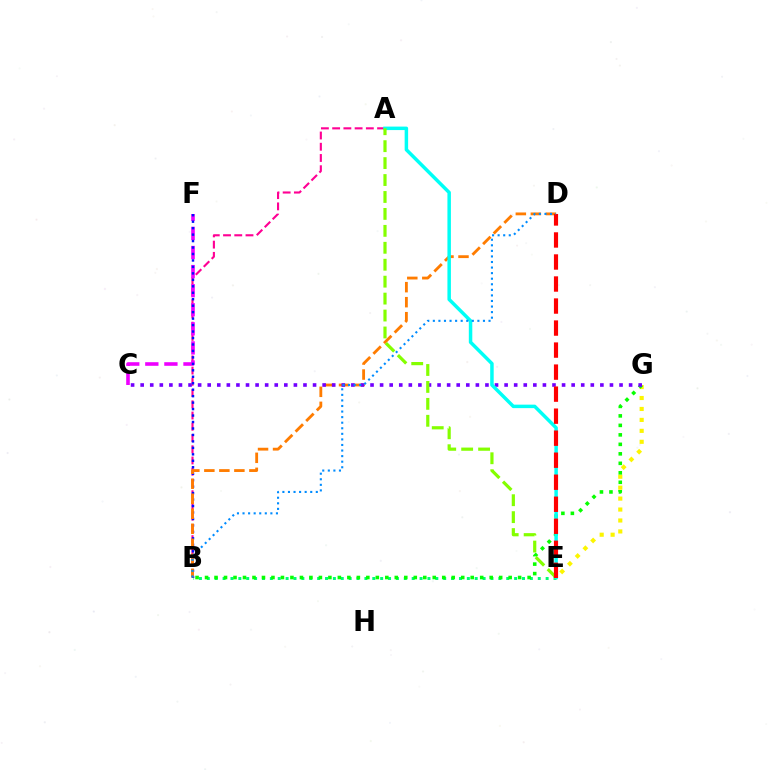{('B', 'E'): [{'color': '#00ff74', 'line_style': 'dotted', 'thickness': 2.14}], ('A', 'B'): [{'color': '#ff0094', 'line_style': 'dashed', 'thickness': 1.53}], ('E', 'G'): [{'color': '#fcf500', 'line_style': 'dotted', 'thickness': 2.97}], ('C', 'F'): [{'color': '#ee00ff', 'line_style': 'dashed', 'thickness': 2.59}], ('B', 'F'): [{'color': '#0010ff', 'line_style': 'dotted', 'thickness': 1.76}], ('B', 'D'): [{'color': '#ff7c00', 'line_style': 'dashed', 'thickness': 2.04}, {'color': '#008cff', 'line_style': 'dotted', 'thickness': 1.51}], ('B', 'G'): [{'color': '#08ff00', 'line_style': 'dotted', 'thickness': 2.58}], ('C', 'G'): [{'color': '#7200ff', 'line_style': 'dotted', 'thickness': 2.6}], ('A', 'E'): [{'color': '#00fff6', 'line_style': 'solid', 'thickness': 2.51}, {'color': '#84ff00', 'line_style': 'dashed', 'thickness': 2.3}], ('D', 'E'): [{'color': '#ff0000', 'line_style': 'dashed', 'thickness': 2.99}]}